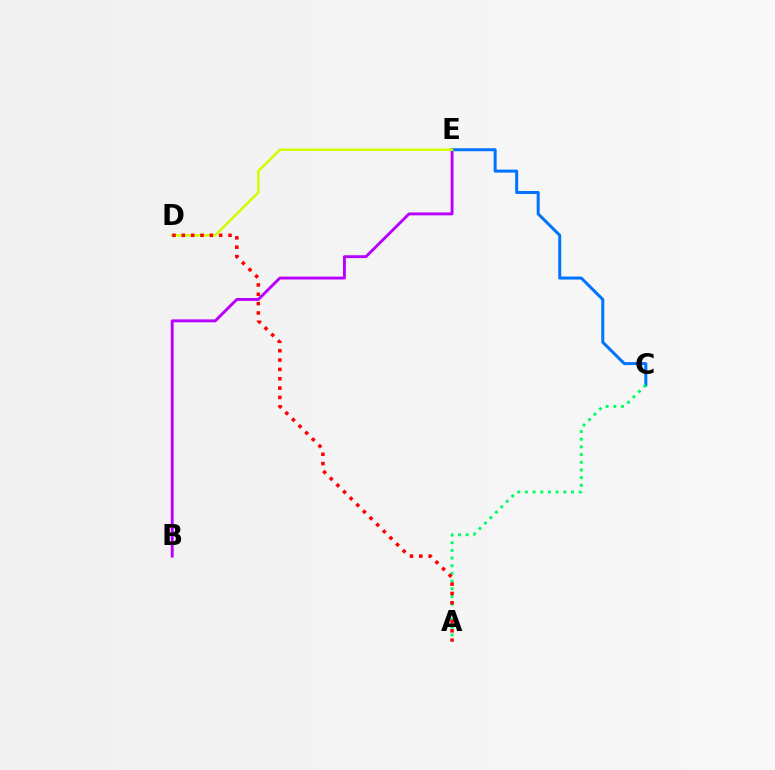{('B', 'E'): [{'color': '#b900ff', 'line_style': 'solid', 'thickness': 2.08}], ('C', 'E'): [{'color': '#0074ff', 'line_style': 'solid', 'thickness': 2.17}], ('D', 'E'): [{'color': '#d1ff00', 'line_style': 'solid', 'thickness': 1.81}], ('A', 'C'): [{'color': '#00ff5c', 'line_style': 'dotted', 'thickness': 2.09}], ('A', 'D'): [{'color': '#ff0000', 'line_style': 'dotted', 'thickness': 2.54}]}